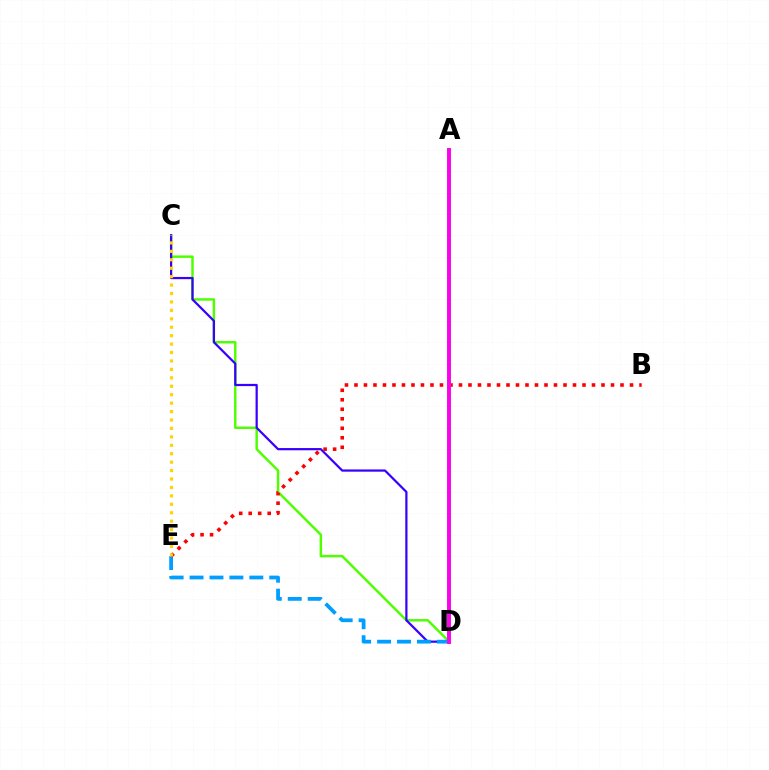{('C', 'D'): [{'color': '#4fff00', 'line_style': 'solid', 'thickness': 1.77}, {'color': '#3700ff', 'line_style': 'solid', 'thickness': 1.6}], ('D', 'E'): [{'color': '#009eff', 'line_style': 'dashed', 'thickness': 2.71}], ('B', 'E'): [{'color': '#ff0000', 'line_style': 'dotted', 'thickness': 2.58}], ('A', 'D'): [{'color': '#00ff86', 'line_style': 'solid', 'thickness': 2.71}, {'color': '#ff00ed', 'line_style': 'solid', 'thickness': 2.8}], ('C', 'E'): [{'color': '#ffd500', 'line_style': 'dotted', 'thickness': 2.29}]}